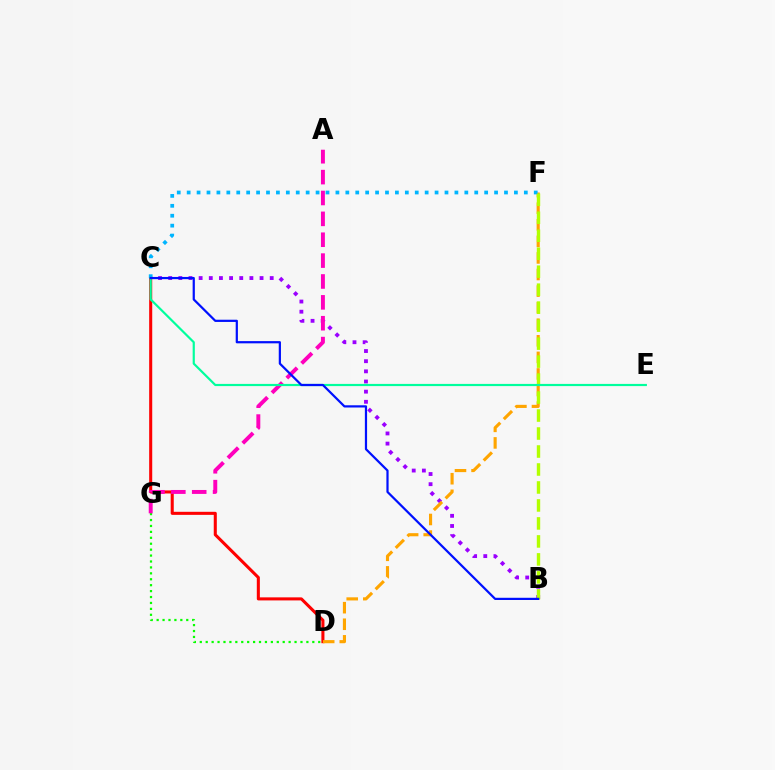{('B', 'C'): [{'color': '#9b00ff', 'line_style': 'dotted', 'thickness': 2.76}, {'color': '#0010ff', 'line_style': 'solid', 'thickness': 1.6}], ('C', 'D'): [{'color': '#ff0000', 'line_style': 'solid', 'thickness': 2.2}], ('D', 'F'): [{'color': '#ffa500', 'line_style': 'dashed', 'thickness': 2.25}], ('D', 'G'): [{'color': '#08ff00', 'line_style': 'dotted', 'thickness': 1.61}], ('C', 'F'): [{'color': '#00b5ff', 'line_style': 'dotted', 'thickness': 2.69}], ('A', 'G'): [{'color': '#ff00bd', 'line_style': 'dashed', 'thickness': 2.84}], ('B', 'F'): [{'color': '#b3ff00', 'line_style': 'dashed', 'thickness': 2.44}], ('C', 'E'): [{'color': '#00ff9d', 'line_style': 'solid', 'thickness': 1.57}]}